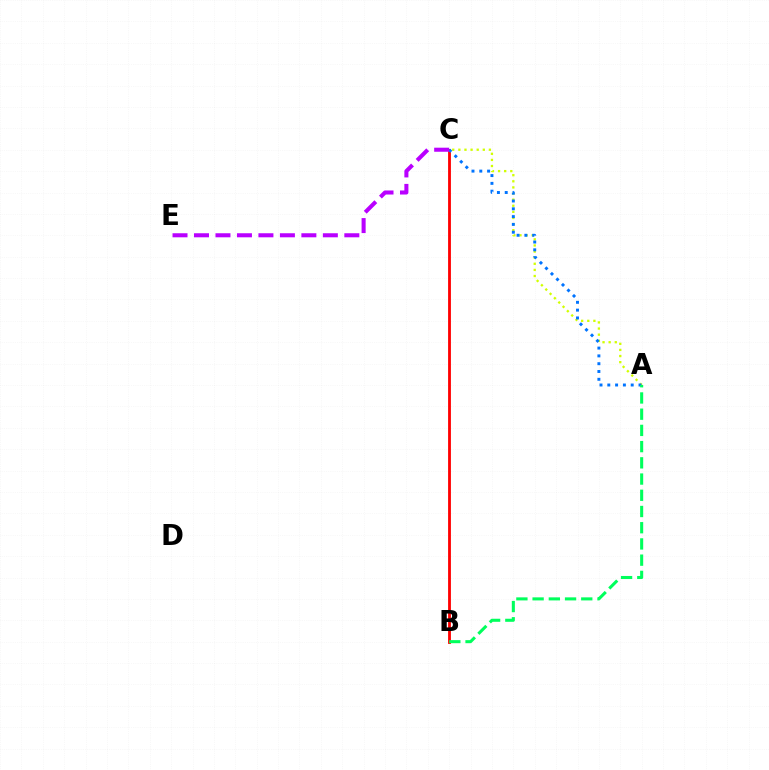{('B', 'C'): [{'color': '#ff0000', 'line_style': 'solid', 'thickness': 2.03}], ('A', 'C'): [{'color': '#d1ff00', 'line_style': 'dotted', 'thickness': 1.66}, {'color': '#0074ff', 'line_style': 'dotted', 'thickness': 2.12}], ('A', 'B'): [{'color': '#00ff5c', 'line_style': 'dashed', 'thickness': 2.2}], ('C', 'E'): [{'color': '#b900ff', 'line_style': 'dashed', 'thickness': 2.92}]}